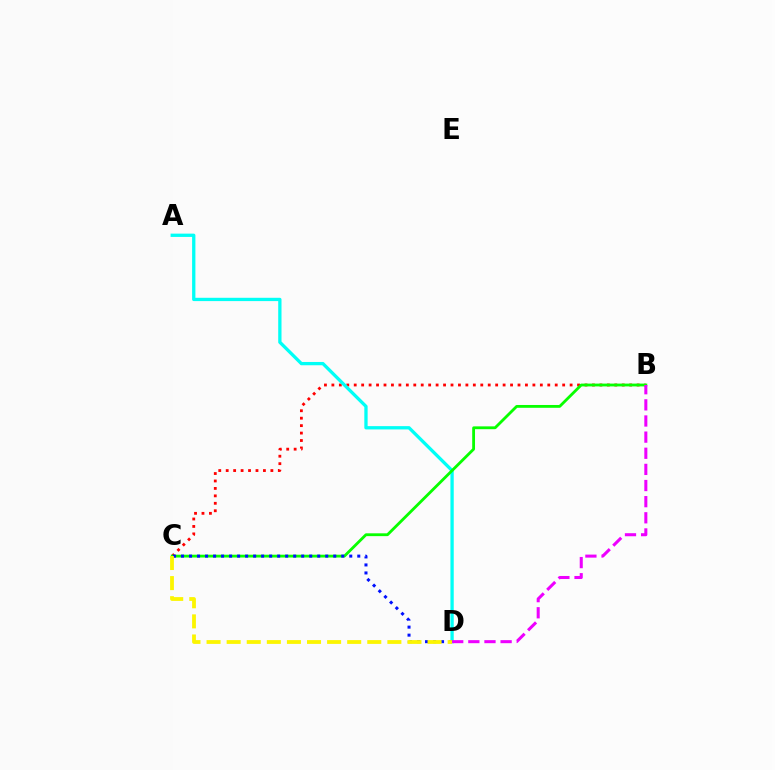{('B', 'C'): [{'color': '#ff0000', 'line_style': 'dotted', 'thickness': 2.02}, {'color': '#08ff00', 'line_style': 'solid', 'thickness': 2.03}], ('A', 'D'): [{'color': '#00fff6', 'line_style': 'solid', 'thickness': 2.37}], ('C', 'D'): [{'color': '#0010ff', 'line_style': 'dotted', 'thickness': 2.18}, {'color': '#fcf500', 'line_style': 'dashed', 'thickness': 2.73}], ('B', 'D'): [{'color': '#ee00ff', 'line_style': 'dashed', 'thickness': 2.19}]}